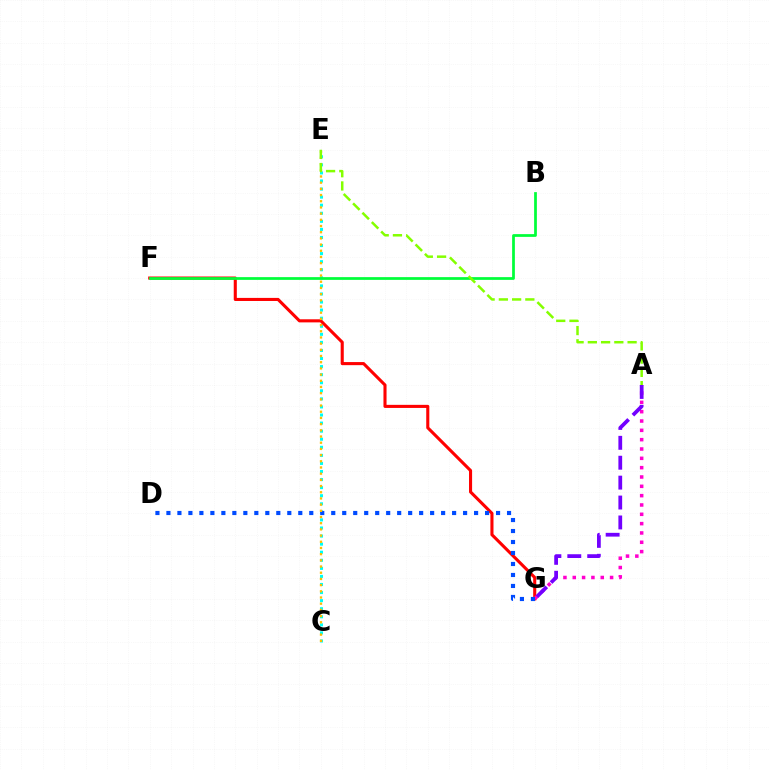{('C', 'E'): [{'color': '#00fff6', 'line_style': 'dotted', 'thickness': 2.19}, {'color': '#ffbd00', 'line_style': 'dotted', 'thickness': 1.68}], ('F', 'G'): [{'color': '#ff0000', 'line_style': 'solid', 'thickness': 2.22}], ('B', 'F'): [{'color': '#00ff39', 'line_style': 'solid', 'thickness': 1.97}], ('A', 'G'): [{'color': '#ff00cf', 'line_style': 'dotted', 'thickness': 2.53}, {'color': '#7200ff', 'line_style': 'dashed', 'thickness': 2.7}], ('D', 'G'): [{'color': '#004bff', 'line_style': 'dotted', 'thickness': 2.99}], ('A', 'E'): [{'color': '#84ff00', 'line_style': 'dashed', 'thickness': 1.8}]}